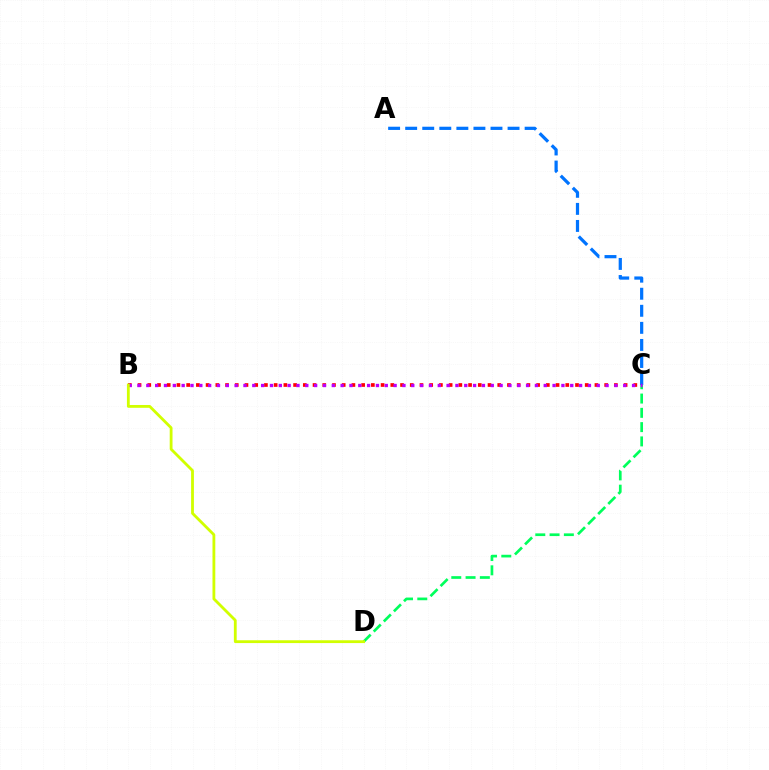{('A', 'C'): [{'color': '#0074ff', 'line_style': 'dashed', 'thickness': 2.32}], ('C', 'D'): [{'color': '#00ff5c', 'line_style': 'dashed', 'thickness': 1.94}], ('B', 'C'): [{'color': '#ff0000', 'line_style': 'dotted', 'thickness': 2.64}, {'color': '#b900ff', 'line_style': 'dotted', 'thickness': 2.4}], ('B', 'D'): [{'color': '#d1ff00', 'line_style': 'solid', 'thickness': 2.02}]}